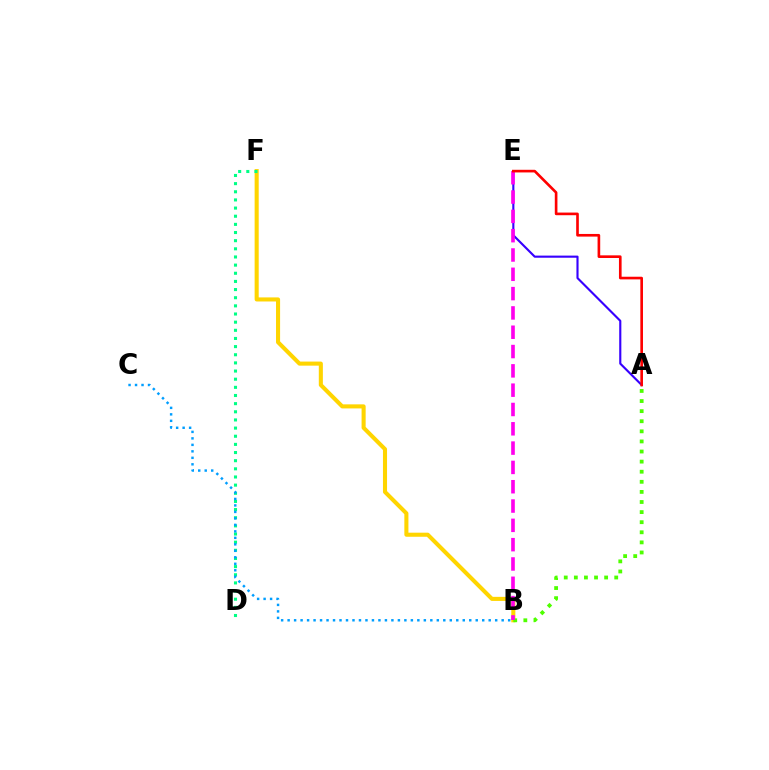{('B', 'F'): [{'color': '#ffd500', 'line_style': 'solid', 'thickness': 2.93}], ('A', 'B'): [{'color': '#4fff00', 'line_style': 'dotted', 'thickness': 2.74}], ('A', 'E'): [{'color': '#3700ff', 'line_style': 'solid', 'thickness': 1.53}, {'color': '#ff0000', 'line_style': 'solid', 'thickness': 1.9}], ('B', 'E'): [{'color': '#ff00ed', 'line_style': 'dashed', 'thickness': 2.62}], ('D', 'F'): [{'color': '#00ff86', 'line_style': 'dotted', 'thickness': 2.21}], ('B', 'C'): [{'color': '#009eff', 'line_style': 'dotted', 'thickness': 1.76}]}